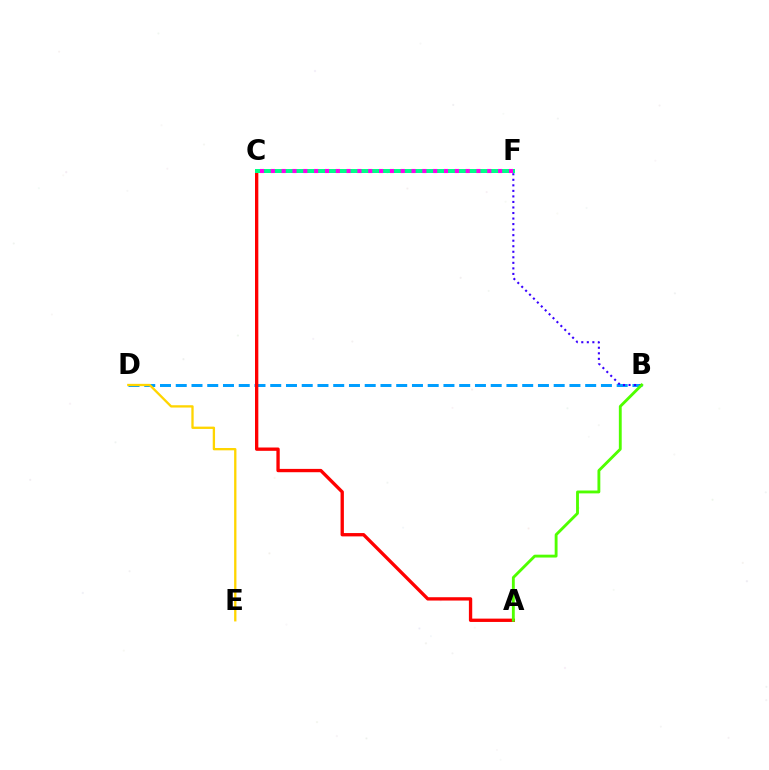{('B', 'D'): [{'color': '#009eff', 'line_style': 'dashed', 'thickness': 2.14}], ('B', 'F'): [{'color': '#3700ff', 'line_style': 'dotted', 'thickness': 1.5}], ('A', 'C'): [{'color': '#ff0000', 'line_style': 'solid', 'thickness': 2.39}], ('C', 'F'): [{'color': '#00ff86', 'line_style': 'solid', 'thickness': 2.87}, {'color': '#ff00ed', 'line_style': 'dotted', 'thickness': 2.94}], ('A', 'B'): [{'color': '#4fff00', 'line_style': 'solid', 'thickness': 2.06}], ('D', 'E'): [{'color': '#ffd500', 'line_style': 'solid', 'thickness': 1.67}]}